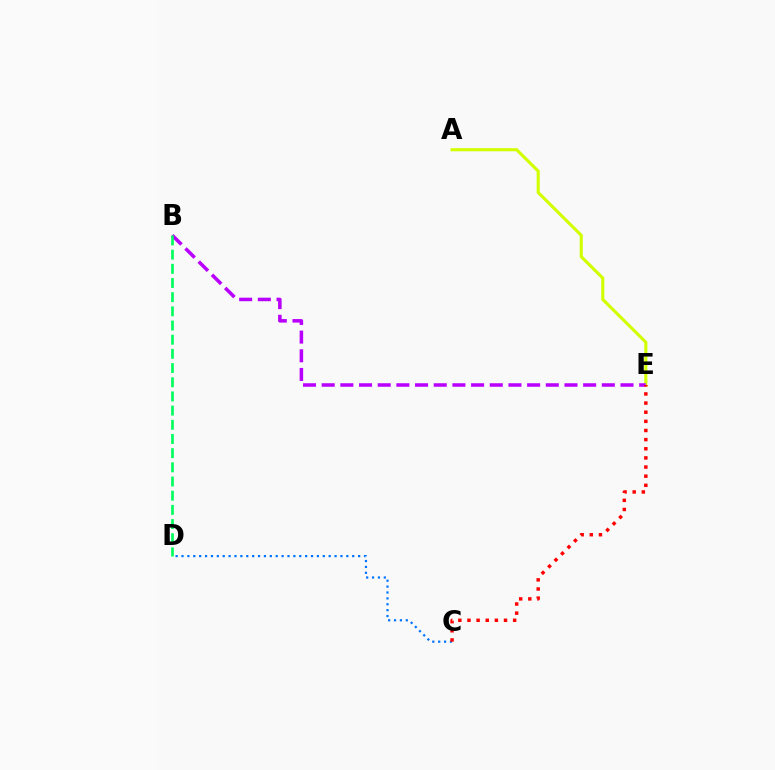{('A', 'E'): [{'color': '#d1ff00', 'line_style': 'solid', 'thickness': 2.23}], ('C', 'D'): [{'color': '#0074ff', 'line_style': 'dotted', 'thickness': 1.6}], ('B', 'E'): [{'color': '#b900ff', 'line_style': 'dashed', 'thickness': 2.54}], ('B', 'D'): [{'color': '#00ff5c', 'line_style': 'dashed', 'thickness': 1.93}], ('C', 'E'): [{'color': '#ff0000', 'line_style': 'dotted', 'thickness': 2.48}]}